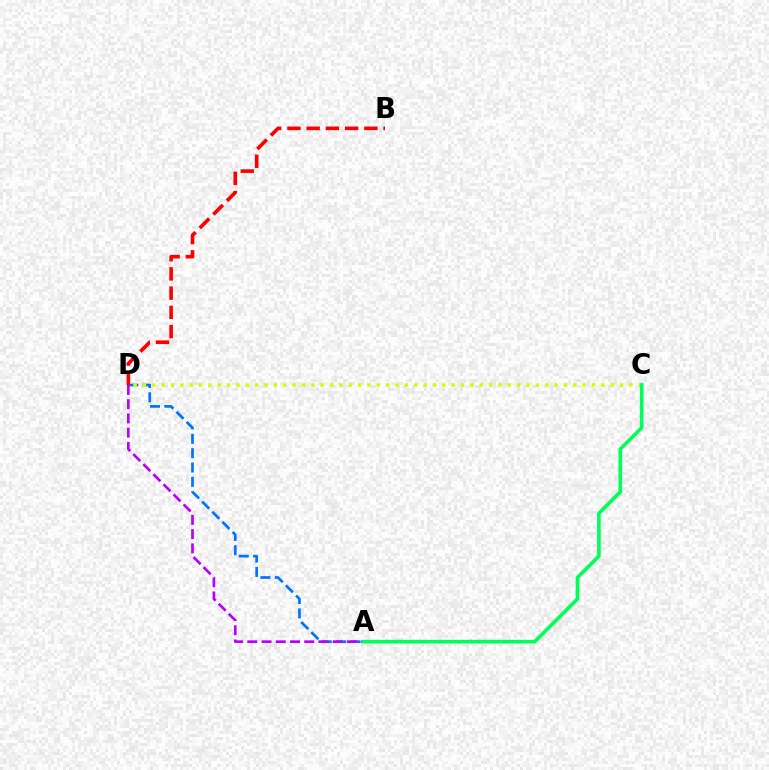{('A', 'D'): [{'color': '#0074ff', 'line_style': 'dashed', 'thickness': 1.95}, {'color': '#b900ff', 'line_style': 'dashed', 'thickness': 1.93}], ('B', 'D'): [{'color': '#ff0000', 'line_style': 'dashed', 'thickness': 2.61}], ('C', 'D'): [{'color': '#d1ff00', 'line_style': 'dotted', 'thickness': 2.54}], ('A', 'C'): [{'color': '#00ff5c', 'line_style': 'solid', 'thickness': 2.61}]}